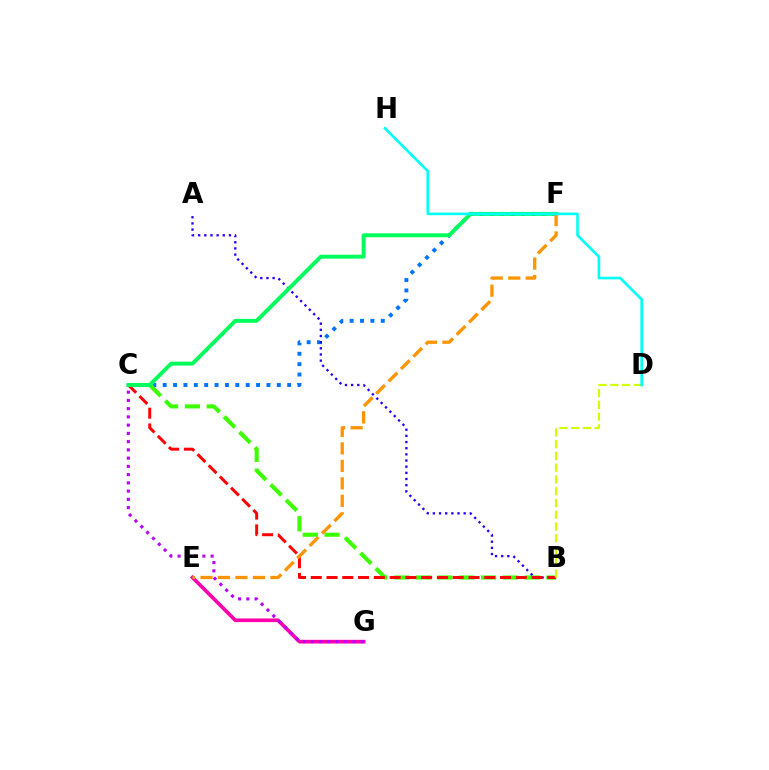{('C', 'F'): [{'color': '#0074ff', 'line_style': 'dotted', 'thickness': 2.82}, {'color': '#00ff5c', 'line_style': 'solid', 'thickness': 2.83}], ('E', 'G'): [{'color': '#ff00ac', 'line_style': 'solid', 'thickness': 2.65}], ('C', 'G'): [{'color': '#b900ff', 'line_style': 'dotted', 'thickness': 2.24}], ('B', 'C'): [{'color': '#3dff00', 'line_style': 'dashed', 'thickness': 2.96}, {'color': '#ff0000', 'line_style': 'dashed', 'thickness': 2.14}], ('A', 'B'): [{'color': '#2500ff', 'line_style': 'dotted', 'thickness': 1.67}], ('B', 'D'): [{'color': '#d1ff00', 'line_style': 'dashed', 'thickness': 1.6}], ('E', 'F'): [{'color': '#ff9400', 'line_style': 'dashed', 'thickness': 2.37}], ('D', 'H'): [{'color': '#00fff6', 'line_style': 'solid', 'thickness': 1.89}]}